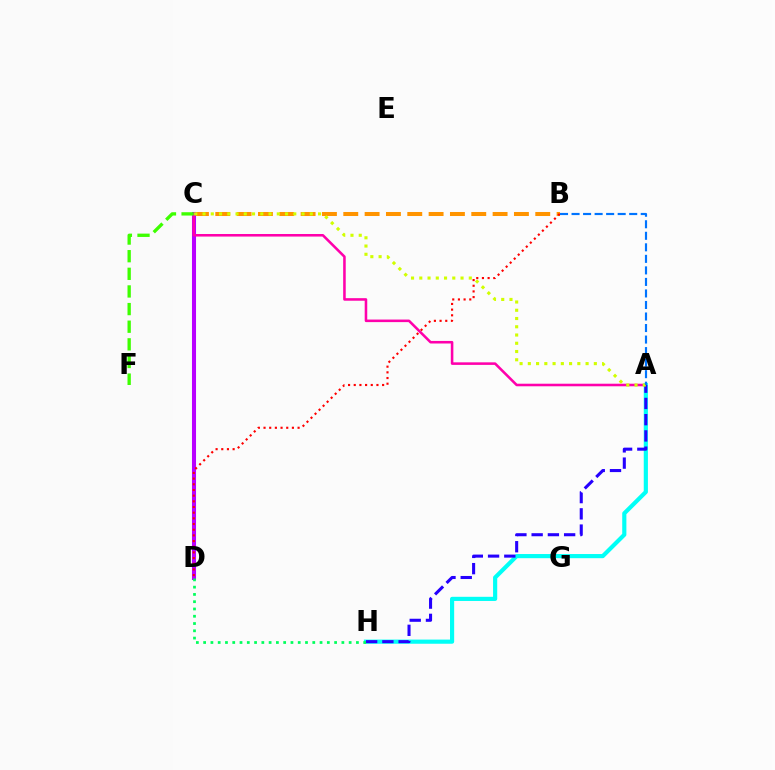{('B', 'C'): [{'color': '#ff9400', 'line_style': 'dashed', 'thickness': 2.9}], ('C', 'D'): [{'color': '#b900ff', 'line_style': 'solid', 'thickness': 2.93}], ('A', 'C'): [{'color': '#ff00ac', 'line_style': 'solid', 'thickness': 1.84}, {'color': '#d1ff00', 'line_style': 'dotted', 'thickness': 2.24}], ('A', 'H'): [{'color': '#00fff6', 'line_style': 'solid', 'thickness': 2.99}, {'color': '#2500ff', 'line_style': 'dashed', 'thickness': 2.21}], ('D', 'H'): [{'color': '#00ff5c', 'line_style': 'dotted', 'thickness': 1.98}], ('C', 'F'): [{'color': '#3dff00', 'line_style': 'dashed', 'thickness': 2.4}], ('B', 'D'): [{'color': '#ff0000', 'line_style': 'dotted', 'thickness': 1.54}], ('A', 'B'): [{'color': '#0074ff', 'line_style': 'dashed', 'thickness': 1.57}]}